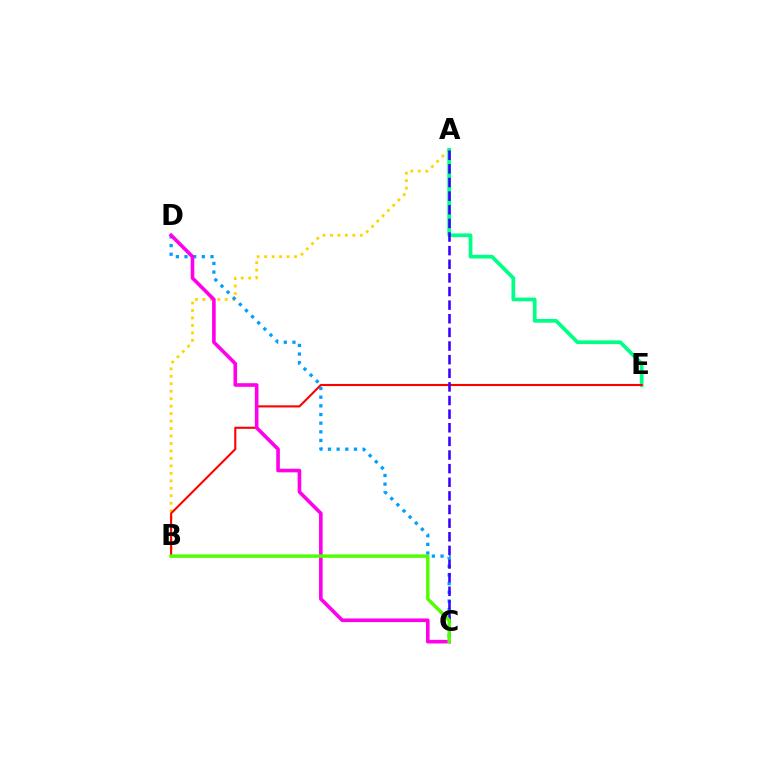{('A', 'B'): [{'color': '#ffd500', 'line_style': 'dotted', 'thickness': 2.03}], ('A', 'E'): [{'color': '#00ff86', 'line_style': 'solid', 'thickness': 2.68}], ('C', 'D'): [{'color': '#009eff', 'line_style': 'dotted', 'thickness': 2.35}, {'color': '#ff00ed', 'line_style': 'solid', 'thickness': 2.6}], ('B', 'E'): [{'color': '#ff0000', 'line_style': 'solid', 'thickness': 1.51}], ('A', 'C'): [{'color': '#3700ff', 'line_style': 'dashed', 'thickness': 1.85}], ('B', 'C'): [{'color': '#4fff00', 'line_style': 'solid', 'thickness': 2.46}]}